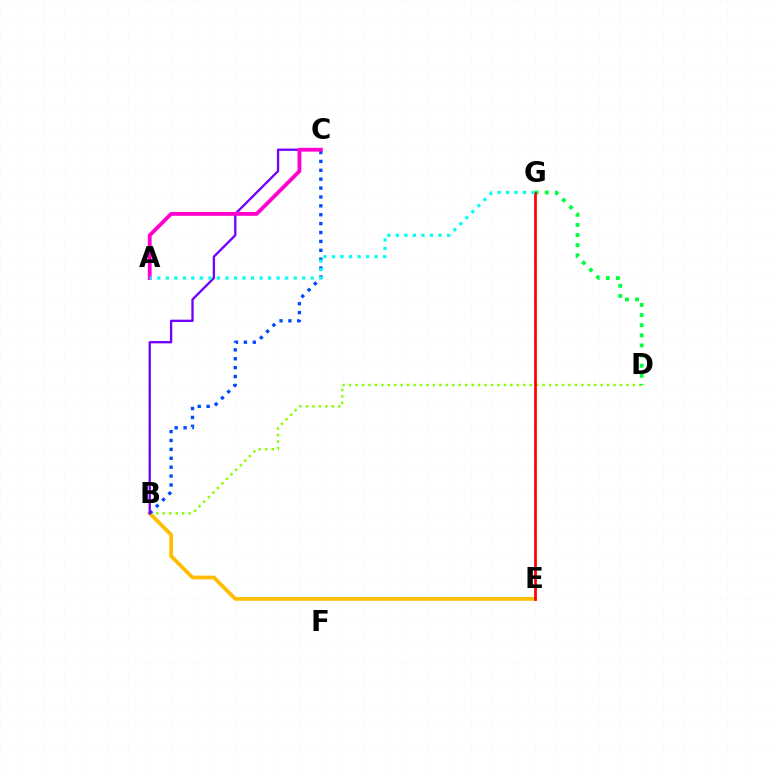{('B', 'D'): [{'color': '#84ff00', 'line_style': 'dotted', 'thickness': 1.75}], ('B', 'E'): [{'color': '#ffbd00', 'line_style': 'solid', 'thickness': 2.7}], ('D', 'G'): [{'color': '#00ff39', 'line_style': 'dotted', 'thickness': 2.75}], ('B', 'C'): [{'color': '#004bff', 'line_style': 'dotted', 'thickness': 2.42}, {'color': '#7200ff', 'line_style': 'solid', 'thickness': 1.67}], ('A', 'C'): [{'color': '#ff00cf', 'line_style': 'solid', 'thickness': 2.75}], ('E', 'G'): [{'color': '#ff0000', 'line_style': 'solid', 'thickness': 1.96}], ('A', 'G'): [{'color': '#00fff6', 'line_style': 'dotted', 'thickness': 2.32}]}